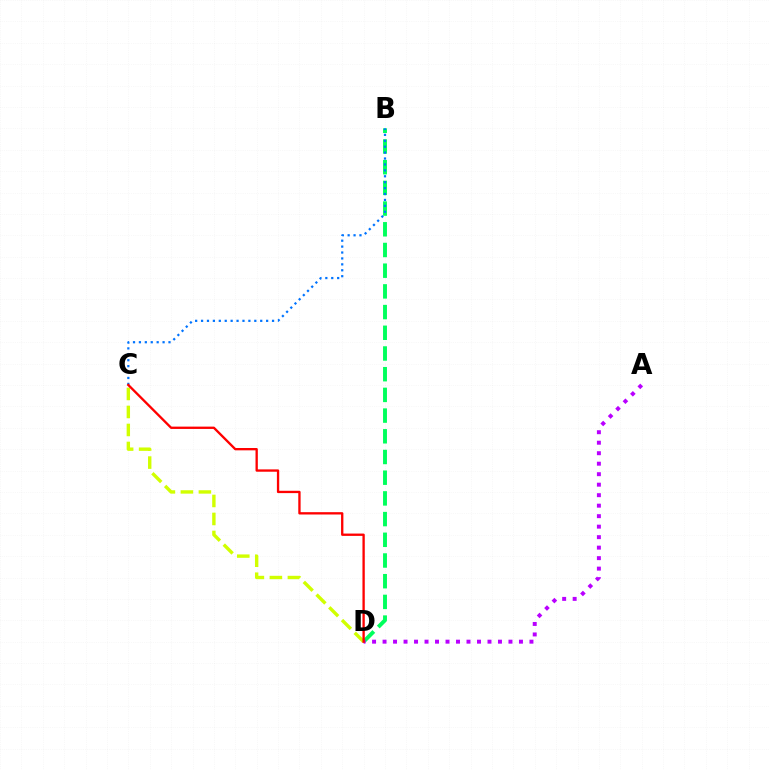{('B', 'D'): [{'color': '#00ff5c', 'line_style': 'dashed', 'thickness': 2.81}], ('B', 'C'): [{'color': '#0074ff', 'line_style': 'dotted', 'thickness': 1.61}], ('C', 'D'): [{'color': '#d1ff00', 'line_style': 'dashed', 'thickness': 2.45}, {'color': '#ff0000', 'line_style': 'solid', 'thickness': 1.68}], ('A', 'D'): [{'color': '#b900ff', 'line_style': 'dotted', 'thickness': 2.85}]}